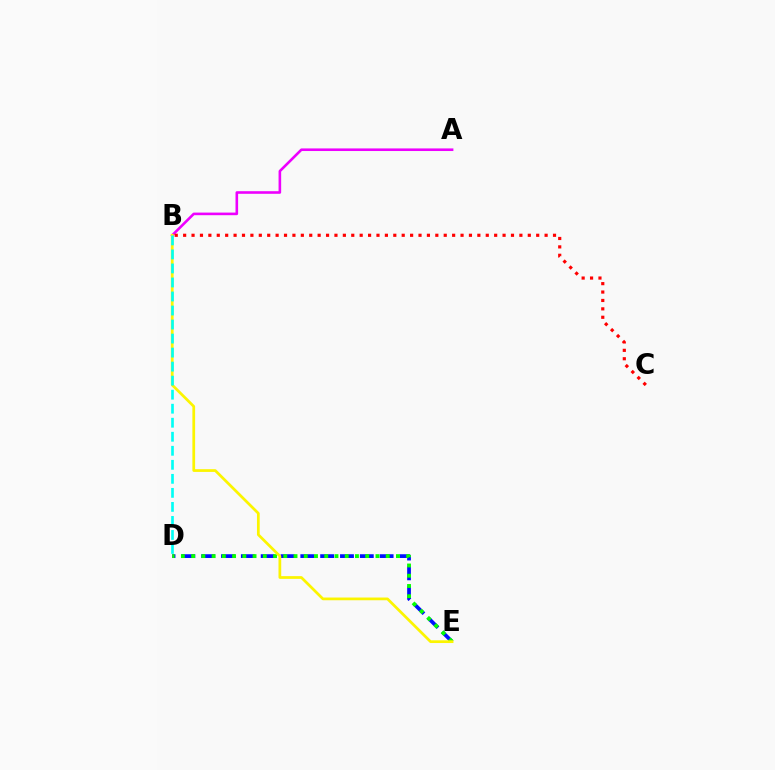{('D', 'E'): [{'color': '#0010ff', 'line_style': 'dashed', 'thickness': 2.69}, {'color': '#08ff00', 'line_style': 'dotted', 'thickness': 2.78}], ('A', 'B'): [{'color': '#ee00ff', 'line_style': 'solid', 'thickness': 1.88}], ('B', 'C'): [{'color': '#ff0000', 'line_style': 'dotted', 'thickness': 2.28}], ('B', 'E'): [{'color': '#fcf500', 'line_style': 'solid', 'thickness': 1.97}], ('B', 'D'): [{'color': '#00fff6', 'line_style': 'dashed', 'thickness': 1.91}]}